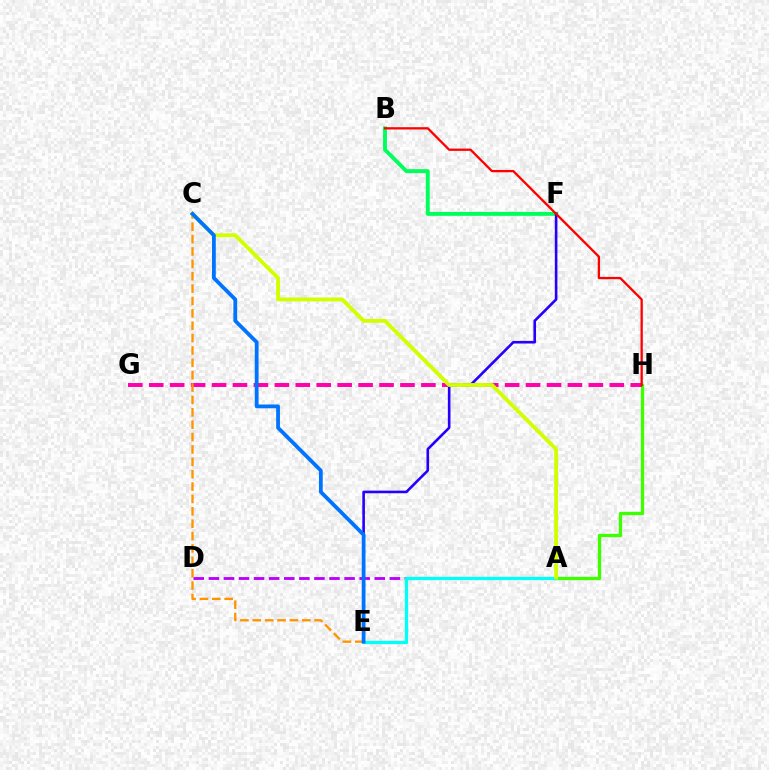{('A', 'D'): [{'color': '#b900ff', 'line_style': 'dashed', 'thickness': 2.05}], ('B', 'F'): [{'color': '#00ff5c', 'line_style': 'solid', 'thickness': 2.81}], ('A', 'H'): [{'color': '#3dff00', 'line_style': 'solid', 'thickness': 2.38}], ('A', 'E'): [{'color': '#00fff6', 'line_style': 'solid', 'thickness': 2.36}], ('G', 'H'): [{'color': '#ff00ac', 'line_style': 'dashed', 'thickness': 2.84}], ('C', 'E'): [{'color': '#ff9400', 'line_style': 'dashed', 'thickness': 1.68}, {'color': '#0074ff', 'line_style': 'solid', 'thickness': 2.73}], ('E', 'F'): [{'color': '#2500ff', 'line_style': 'solid', 'thickness': 1.88}], ('B', 'H'): [{'color': '#ff0000', 'line_style': 'solid', 'thickness': 1.65}], ('A', 'C'): [{'color': '#d1ff00', 'line_style': 'solid', 'thickness': 2.78}]}